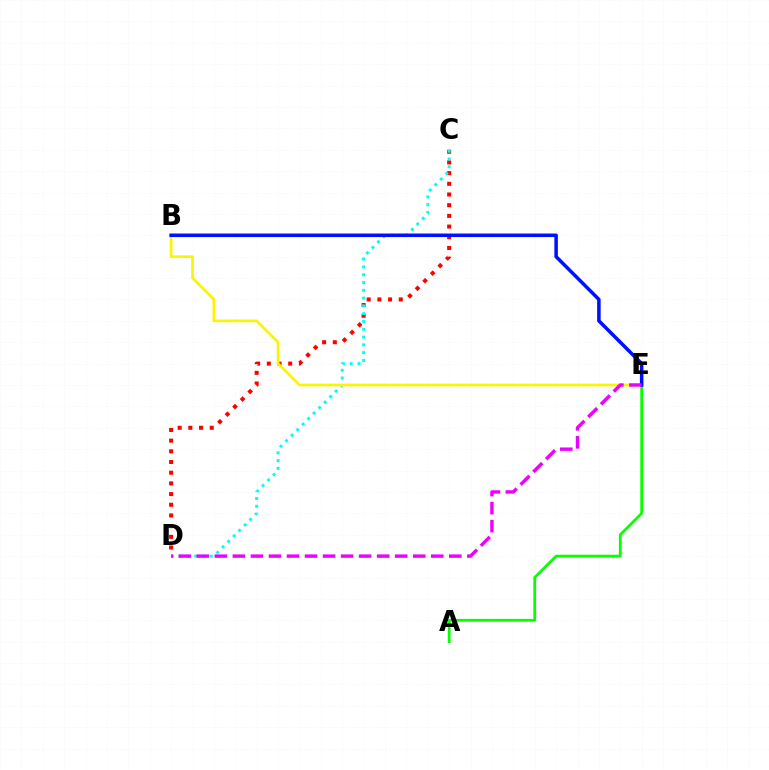{('C', 'D'): [{'color': '#ff0000', 'line_style': 'dotted', 'thickness': 2.9}, {'color': '#00fff6', 'line_style': 'dotted', 'thickness': 2.12}], ('A', 'E'): [{'color': '#08ff00', 'line_style': 'solid', 'thickness': 2.0}], ('B', 'E'): [{'color': '#fcf500', 'line_style': 'solid', 'thickness': 1.94}, {'color': '#0010ff', 'line_style': 'solid', 'thickness': 2.53}], ('D', 'E'): [{'color': '#ee00ff', 'line_style': 'dashed', 'thickness': 2.45}]}